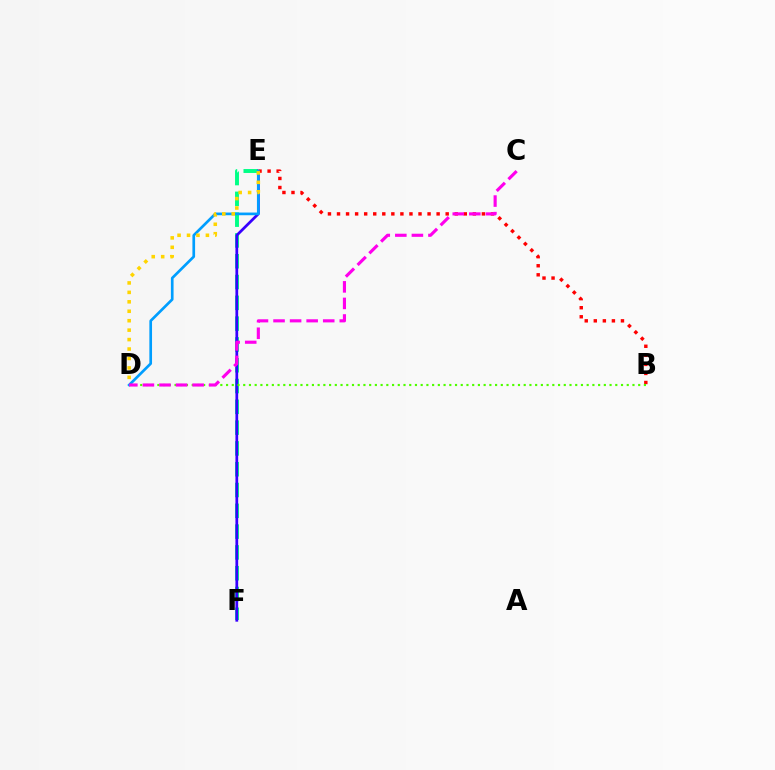{('E', 'F'): [{'color': '#00ff86', 'line_style': 'dashed', 'thickness': 2.83}, {'color': '#3700ff', 'line_style': 'solid', 'thickness': 1.98}], ('B', 'E'): [{'color': '#ff0000', 'line_style': 'dotted', 'thickness': 2.46}], ('B', 'D'): [{'color': '#4fff00', 'line_style': 'dotted', 'thickness': 1.56}], ('D', 'E'): [{'color': '#009eff', 'line_style': 'solid', 'thickness': 1.93}, {'color': '#ffd500', 'line_style': 'dotted', 'thickness': 2.57}], ('C', 'D'): [{'color': '#ff00ed', 'line_style': 'dashed', 'thickness': 2.25}]}